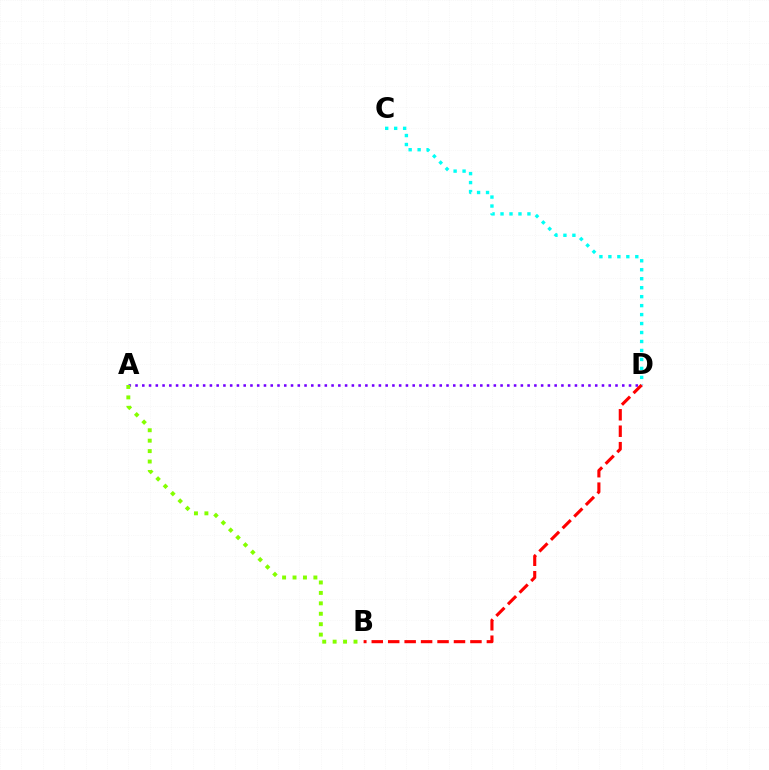{('C', 'D'): [{'color': '#00fff6', 'line_style': 'dotted', 'thickness': 2.44}], ('A', 'D'): [{'color': '#7200ff', 'line_style': 'dotted', 'thickness': 1.84}], ('B', 'D'): [{'color': '#ff0000', 'line_style': 'dashed', 'thickness': 2.23}], ('A', 'B'): [{'color': '#84ff00', 'line_style': 'dotted', 'thickness': 2.83}]}